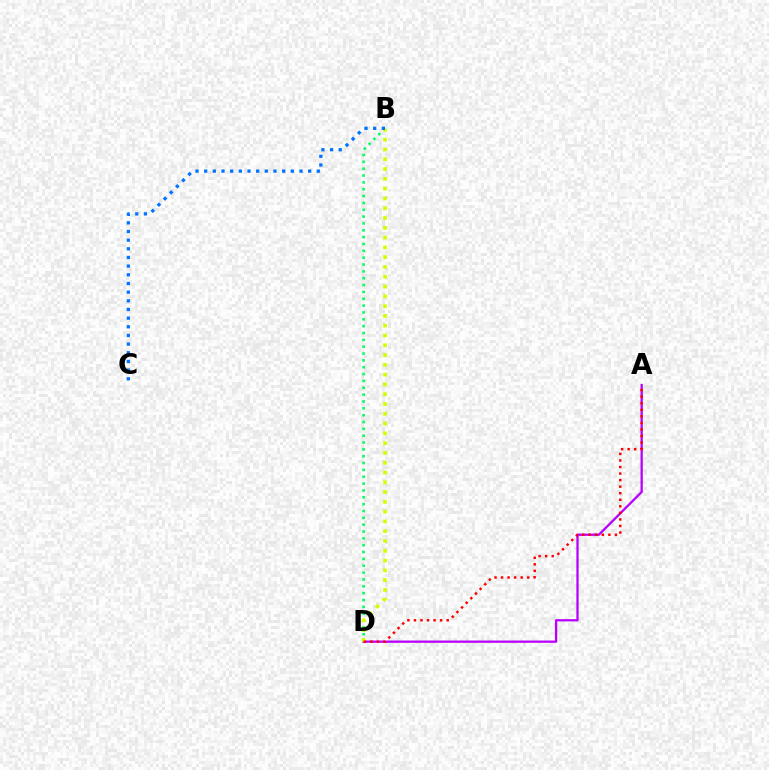{('A', 'D'): [{'color': '#b900ff', 'line_style': 'solid', 'thickness': 1.64}, {'color': '#ff0000', 'line_style': 'dotted', 'thickness': 1.78}], ('B', 'D'): [{'color': '#00ff5c', 'line_style': 'dotted', 'thickness': 1.86}, {'color': '#d1ff00', 'line_style': 'dotted', 'thickness': 2.66}], ('B', 'C'): [{'color': '#0074ff', 'line_style': 'dotted', 'thickness': 2.35}]}